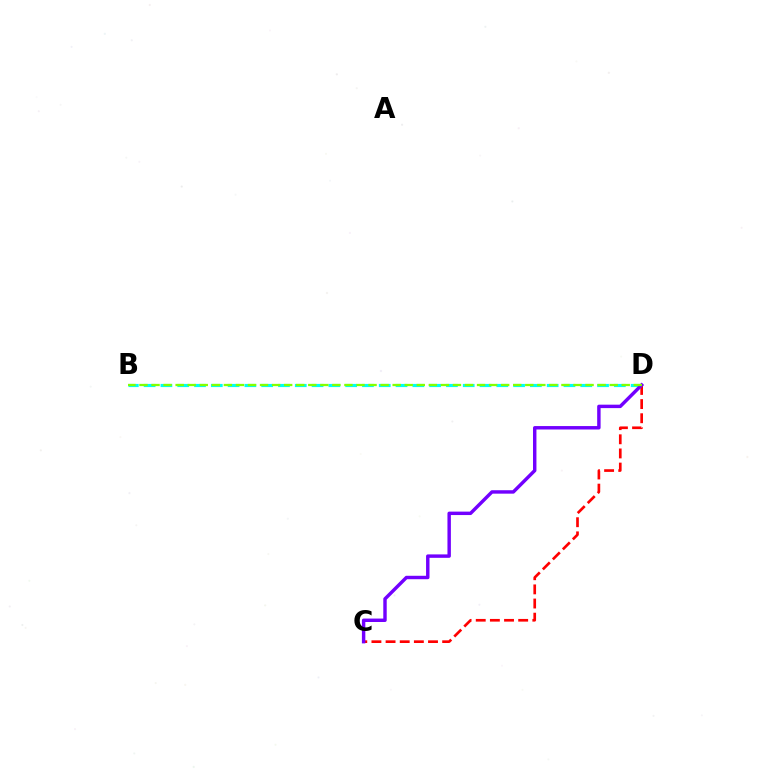{('B', 'D'): [{'color': '#00fff6', 'line_style': 'dashed', 'thickness': 2.28}, {'color': '#84ff00', 'line_style': 'dashed', 'thickness': 1.64}], ('C', 'D'): [{'color': '#ff0000', 'line_style': 'dashed', 'thickness': 1.92}, {'color': '#7200ff', 'line_style': 'solid', 'thickness': 2.47}]}